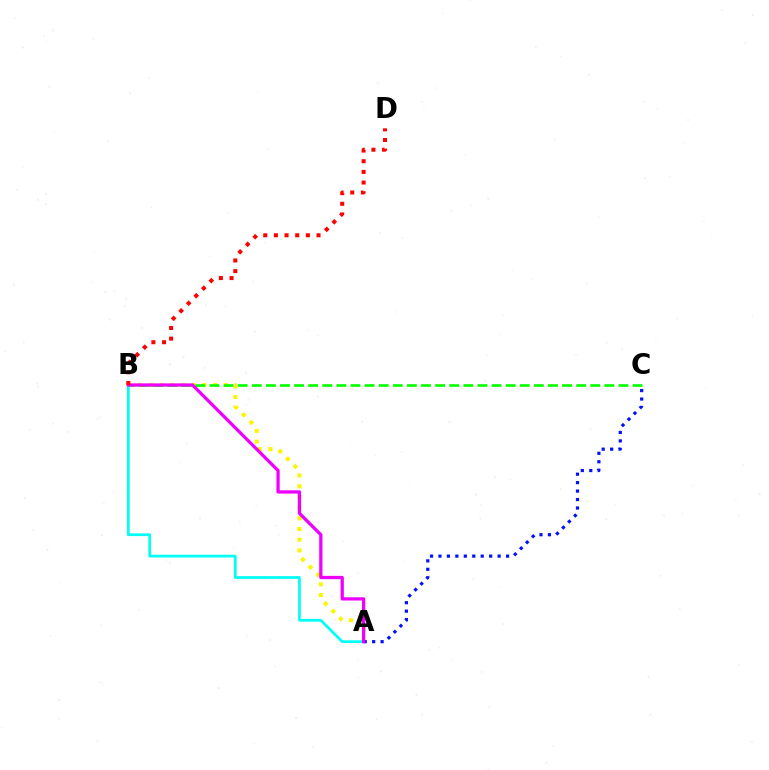{('A', 'B'): [{'color': '#fcf500', 'line_style': 'dotted', 'thickness': 2.91}, {'color': '#00fff6', 'line_style': 'solid', 'thickness': 1.97}, {'color': '#ee00ff', 'line_style': 'solid', 'thickness': 2.35}], ('A', 'C'): [{'color': '#0010ff', 'line_style': 'dotted', 'thickness': 2.3}], ('B', 'C'): [{'color': '#08ff00', 'line_style': 'dashed', 'thickness': 1.92}], ('B', 'D'): [{'color': '#ff0000', 'line_style': 'dotted', 'thickness': 2.9}]}